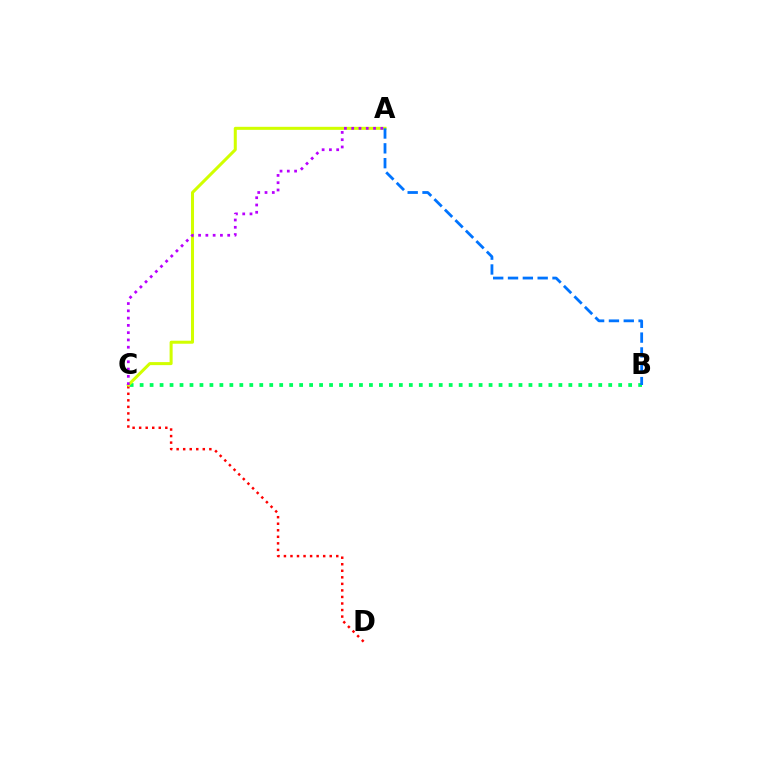{('C', 'D'): [{'color': '#ff0000', 'line_style': 'dotted', 'thickness': 1.78}], ('B', 'C'): [{'color': '#00ff5c', 'line_style': 'dotted', 'thickness': 2.71}], ('A', 'C'): [{'color': '#d1ff00', 'line_style': 'solid', 'thickness': 2.18}, {'color': '#b900ff', 'line_style': 'dotted', 'thickness': 1.98}], ('A', 'B'): [{'color': '#0074ff', 'line_style': 'dashed', 'thickness': 2.01}]}